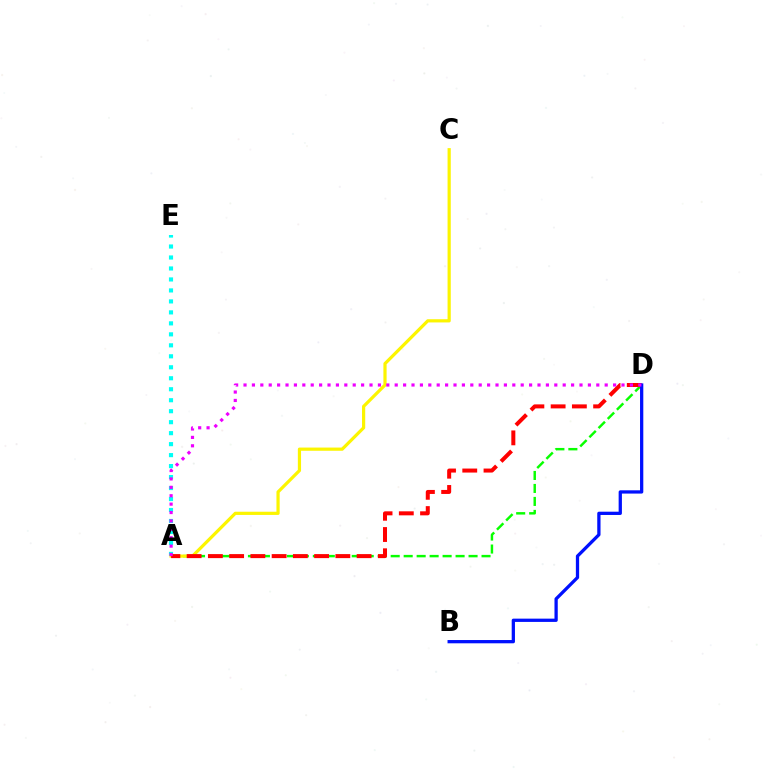{('A', 'D'): [{'color': '#08ff00', 'line_style': 'dashed', 'thickness': 1.76}, {'color': '#ff0000', 'line_style': 'dashed', 'thickness': 2.89}, {'color': '#ee00ff', 'line_style': 'dotted', 'thickness': 2.28}], ('A', 'E'): [{'color': '#00fff6', 'line_style': 'dotted', 'thickness': 2.98}], ('A', 'C'): [{'color': '#fcf500', 'line_style': 'solid', 'thickness': 2.31}], ('B', 'D'): [{'color': '#0010ff', 'line_style': 'solid', 'thickness': 2.36}]}